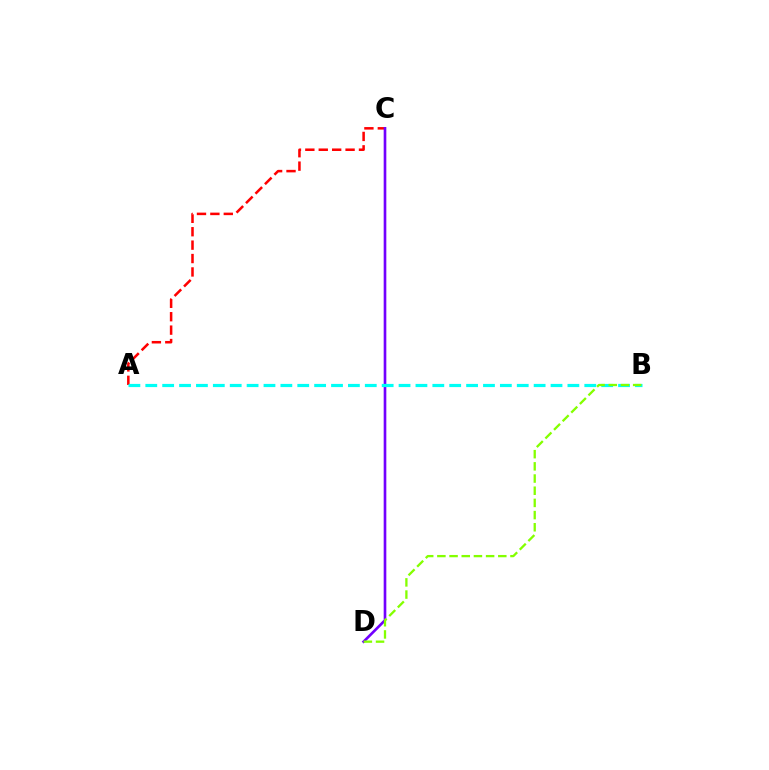{('A', 'C'): [{'color': '#ff0000', 'line_style': 'dashed', 'thickness': 1.82}], ('C', 'D'): [{'color': '#7200ff', 'line_style': 'solid', 'thickness': 1.91}], ('A', 'B'): [{'color': '#00fff6', 'line_style': 'dashed', 'thickness': 2.29}], ('B', 'D'): [{'color': '#84ff00', 'line_style': 'dashed', 'thickness': 1.66}]}